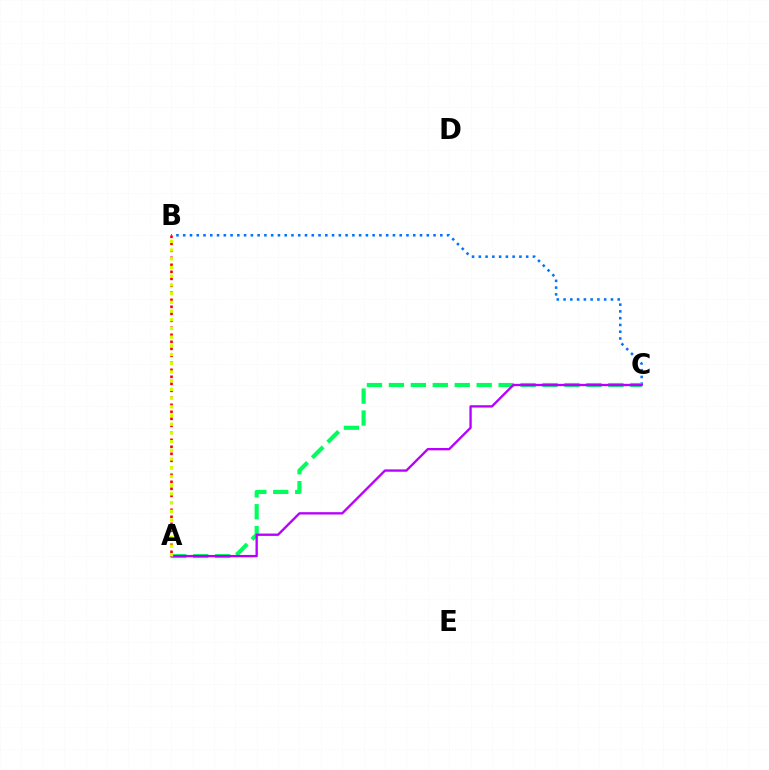{('B', 'C'): [{'color': '#0074ff', 'line_style': 'dotted', 'thickness': 1.84}], ('A', 'C'): [{'color': '#00ff5c', 'line_style': 'dashed', 'thickness': 2.98}, {'color': '#b900ff', 'line_style': 'solid', 'thickness': 1.69}], ('A', 'B'): [{'color': '#ff0000', 'line_style': 'dotted', 'thickness': 1.9}, {'color': '#d1ff00', 'line_style': 'dotted', 'thickness': 2.37}]}